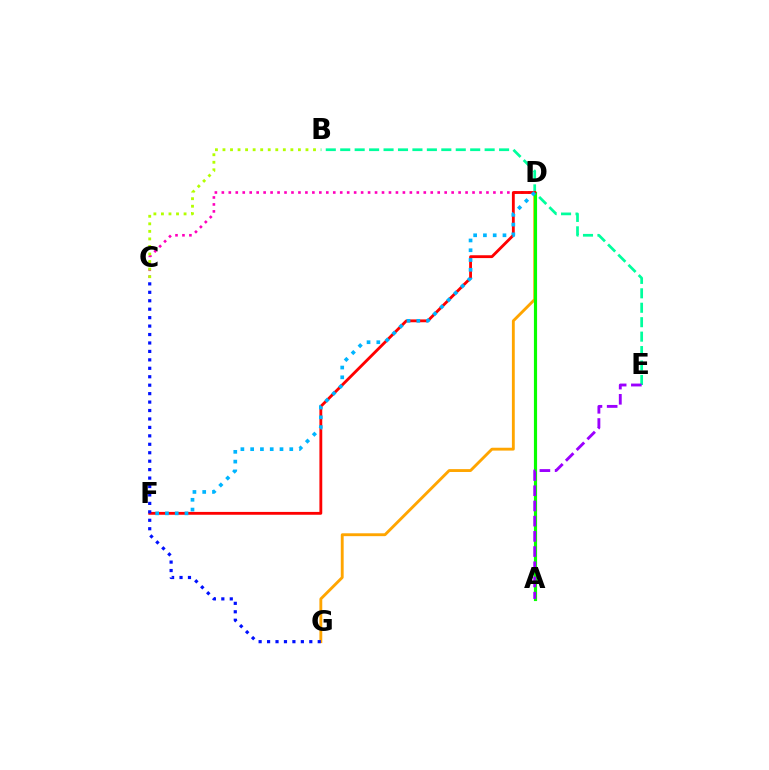{('D', 'G'): [{'color': '#ffa500', 'line_style': 'solid', 'thickness': 2.06}], ('B', 'E'): [{'color': '#00ff9d', 'line_style': 'dashed', 'thickness': 1.96}], ('A', 'D'): [{'color': '#08ff00', 'line_style': 'solid', 'thickness': 2.27}], ('C', 'D'): [{'color': '#ff00bd', 'line_style': 'dotted', 'thickness': 1.89}], ('D', 'F'): [{'color': '#ff0000', 'line_style': 'solid', 'thickness': 2.05}, {'color': '#00b5ff', 'line_style': 'dotted', 'thickness': 2.66}], ('B', 'C'): [{'color': '#b3ff00', 'line_style': 'dotted', 'thickness': 2.05}], ('C', 'G'): [{'color': '#0010ff', 'line_style': 'dotted', 'thickness': 2.29}], ('A', 'E'): [{'color': '#9b00ff', 'line_style': 'dashed', 'thickness': 2.06}]}